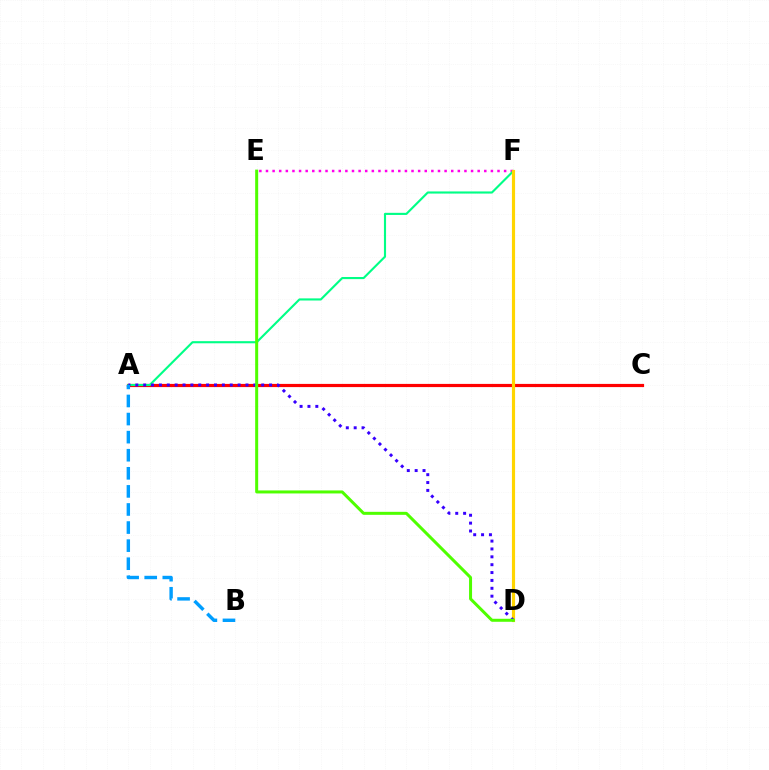{('E', 'F'): [{'color': '#ff00ed', 'line_style': 'dotted', 'thickness': 1.8}], ('A', 'C'): [{'color': '#ff0000', 'line_style': 'solid', 'thickness': 2.3}], ('A', 'F'): [{'color': '#00ff86', 'line_style': 'solid', 'thickness': 1.53}], ('D', 'F'): [{'color': '#ffd500', 'line_style': 'solid', 'thickness': 2.28}], ('A', 'D'): [{'color': '#3700ff', 'line_style': 'dotted', 'thickness': 2.14}], ('A', 'B'): [{'color': '#009eff', 'line_style': 'dashed', 'thickness': 2.46}], ('D', 'E'): [{'color': '#4fff00', 'line_style': 'solid', 'thickness': 2.17}]}